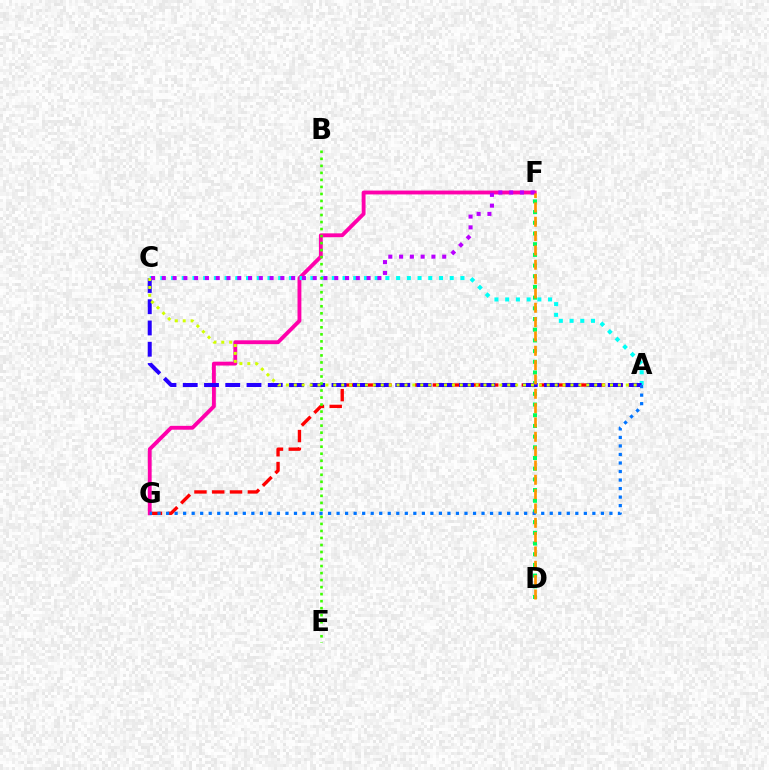{('A', 'G'): [{'color': '#ff0000', 'line_style': 'dashed', 'thickness': 2.42}, {'color': '#0074ff', 'line_style': 'dotted', 'thickness': 2.32}], ('D', 'F'): [{'color': '#00ff5c', 'line_style': 'dotted', 'thickness': 2.9}, {'color': '#ff9400', 'line_style': 'dashed', 'thickness': 1.95}], ('F', 'G'): [{'color': '#ff00ac', 'line_style': 'solid', 'thickness': 2.78}], ('A', 'C'): [{'color': '#00fff6', 'line_style': 'dotted', 'thickness': 2.91}, {'color': '#2500ff', 'line_style': 'dashed', 'thickness': 2.89}, {'color': '#d1ff00', 'line_style': 'dotted', 'thickness': 2.15}], ('B', 'E'): [{'color': '#3dff00', 'line_style': 'dotted', 'thickness': 1.91}], ('C', 'F'): [{'color': '#b900ff', 'line_style': 'dotted', 'thickness': 2.93}]}